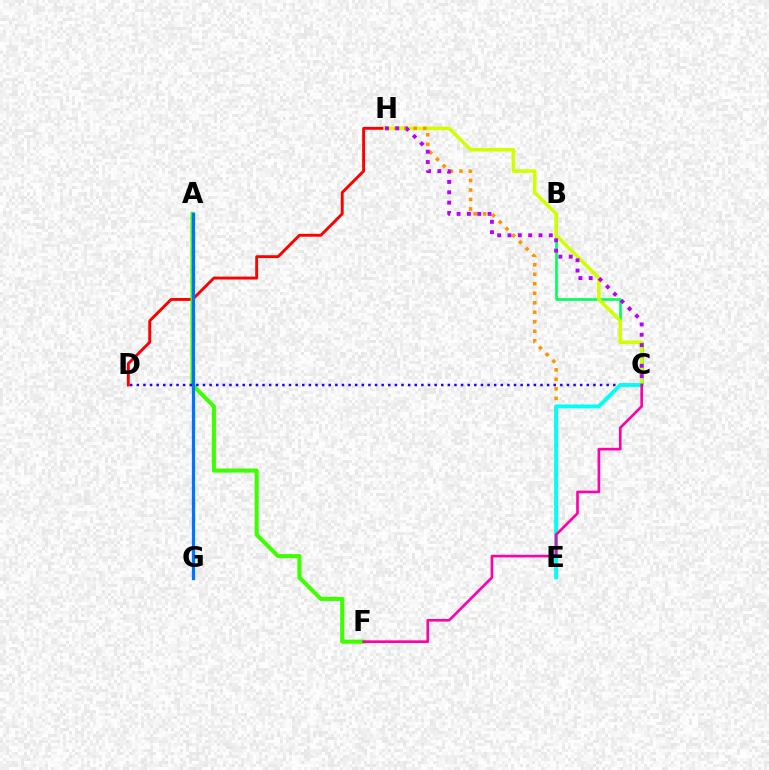{('D', 'H'): [{'color': '#ff0000', 'line_style': 'solid', 'thickness': 2.09}], ('B', 'C'): [{'color': '#00ff5c', 'line_style': 'solid', 'thickness': 1.91}], ('C', 'H'): [{'color': '#d1ff00', 'line_style': 'solid', 'thickness': 2.56}, {'color': '#b900ff', 'line_style': 'dotted', 'thickness': 2.81}], ('A', 'F'): [{'color': '#3dff00', 'line_style': 'solid', 'thickness': 2.94}], ('E', 'H'): [{'color': '#ff9400', 'line_style': 'dotted', 'thickness': 2.58}], ('C', 'D'): [{'color': '#2500ff', 'line_style': 'dotted', 'thickness': 1.8}], ('C', 'E'): [{'color': '#00fff6', 'line_style': 'solid', 'thickness': 2.81}], ('C', 'F'): [{'color': '#ff00ac', 'line_style': 'solid', 'thickness': 1.91}], ('A', 'G'): [{'color': '#0074ff', 'line_style': 'solid', 'thickness': 2.34}]}